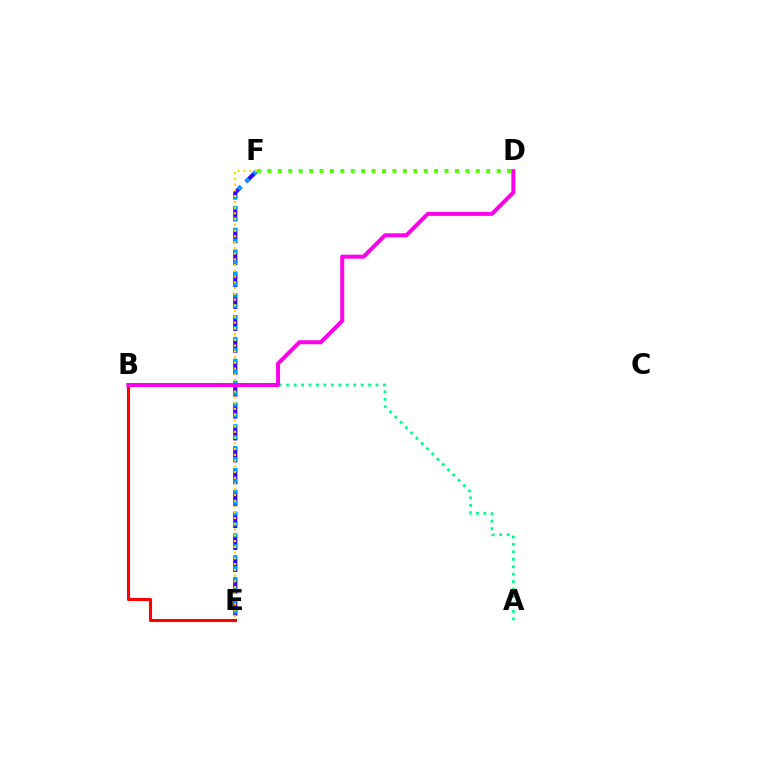{('E', 'F'): [{'color': '#3700ff', 'line_style': 'dashed', 'thickness': 2.98}, {'color': '#009eff', 'line_style': 'dotted', 'thickness': 2.96}, {'color': '#ffd500', 'line_style': 'dotted', 'thickness': 1.56}], ('D', 'F'): [{'color': '#4fff00', 'line_style': 'dotted', 'thickness': 2.83}], ('A', 'B'): [{'color': '#00ff86', 'line_style': 'dotted', 'thickness': 2.02}], ('B', 'E'): [{'color': '#ff0000', 'line_style': 'solid', 'thickness': 2.22}], ('B', 'D'): [{'color': '#ff00ed', 'line_style': 'solid', 'thickness': 2.88}]}